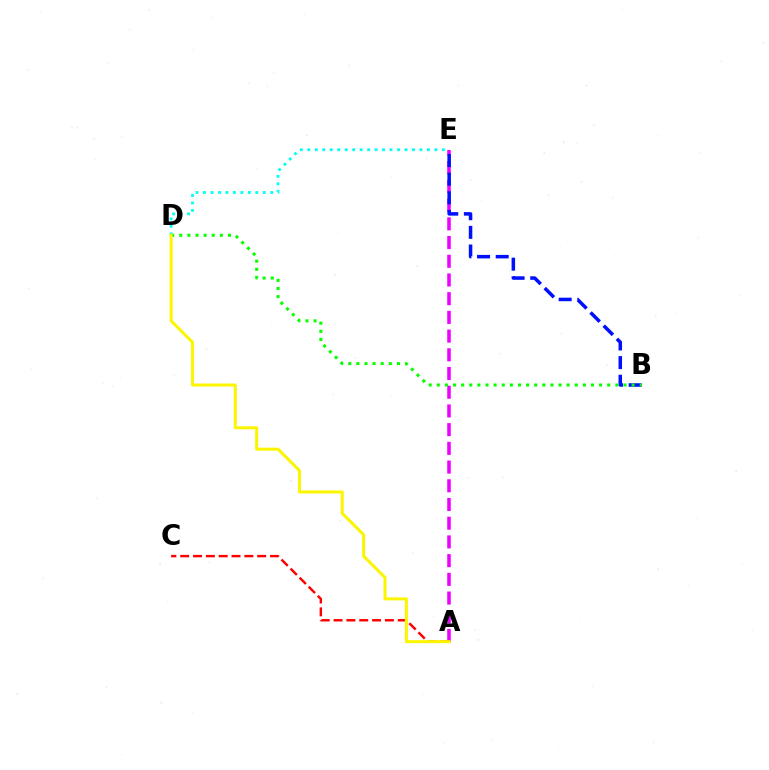{('A', 'E'): [{'color': '#ee00ff', 'line_style': 'dashed', 'thickness': 2.54}], ('D', 'E'): [{'color': '#00fff6', 'line_style': 'dotted', 'thickness': 2.03}], ('B', 'E'): [{'color': '#0010ff', 'line_style': 'dashed', 'thickness': 2.53}], ('B', 'D'): [{'color': '#08ff00', 'line_style': 'dotted', 'thickness': 2.21}], ('A', 'C'): [{'color': '#ff0000', 'line_style': 'dashed', 'thickness': 1.74}], ('A', 'D'): [{'color': '#fcf500', 'line_style': 'solid', 'thickness': 2.16}]}